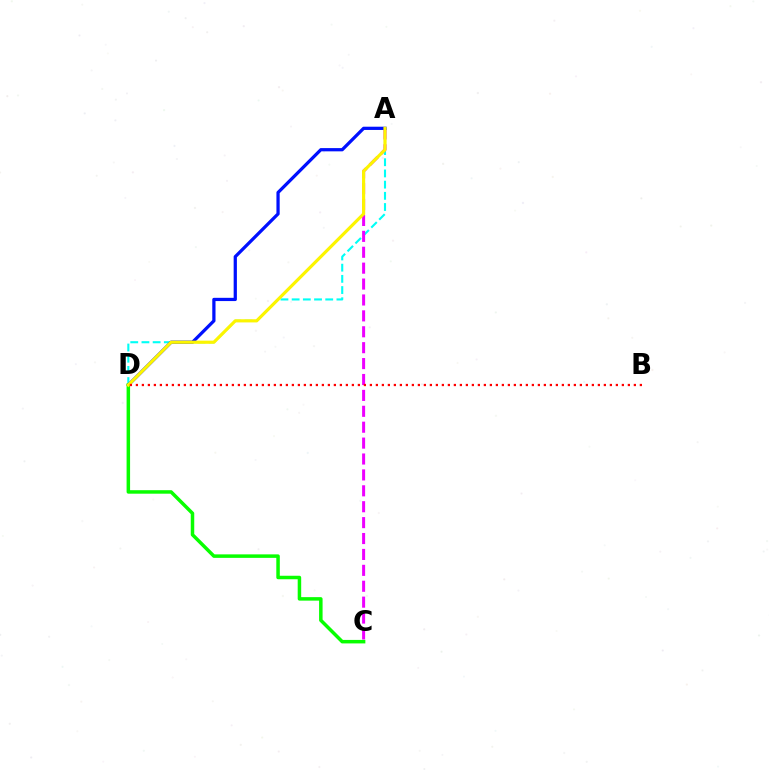{('A', 'D'): [{'color': '#00fff6', 'line_style': 'dashed', 'thickness': 1.52}, {'color': '#0010ff', 'line_style': 'solid', 'thickness': 2.33}, {'color': '#fcf500', 'line_style': 'solid', 'thickness': 2.28}], ('A', 'C'): [{'color': '#ee00ff', 'line_style': 'dashed', 'thickness': 2.16}], ('C', 'D'): [{'color': '#08ff00', 'line_style': 'solid', 'thickness': 2.52}], ('B', 'D'): [{'color': '#ff0000', 'line_style': 'dotted', 'thickness': 1.63}]}